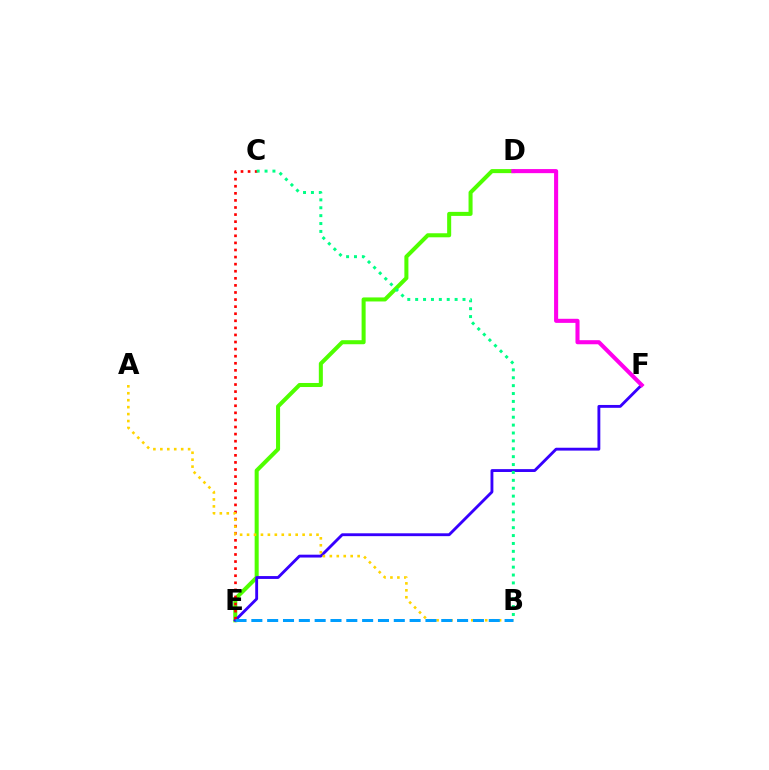{('D', 'E'): [{'color': '#4fff00', 'line_style': 'solid', 'thickness': 2.91}], ('E', 'F'): [{'color': '#3700ff', 'line_style': 'solid', 'thickness': 2.06}], ('C', 'E'): [{'color': '#ff0000', 'line_style': 'dotted', 'thickness': 1.92}], ('A', 'B'): [{'color': '#ffd500', 'line_style': 'dotted', 'thickness': 1.89}], ('B', 'C'): [{'color': '#00ff86', 'line_style': 'dotted', 'thickness': 2.14}], ('D', 'F'): [{'color': '#ff00ed', 'line_style': 'solid', 'thickness': 2.94}], ('B', 'E'): [{'color': '#009eff', 'line_style': 'dashed', 'thickness': 2.15}]}